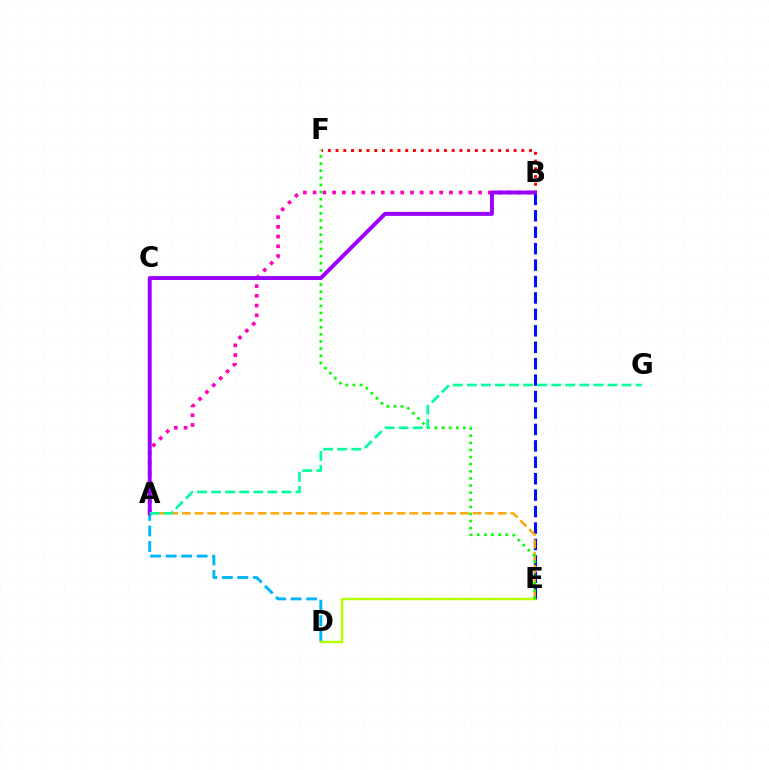{('A', 'D'): [{'color': '#00b5ff', 'line_style': 'dashed', 'thickness': 2.11}], ('B', 'E'): [{'color': '#0010ff', 'line_style': 'dashed', 'thickness': 2.23}], ('B', 'F'): [{'color': '#ff0000', 'line_style': 'dotted', 'thickness': 2.1}], ('D', 'E'): [{'color': '#b3ff00', 'line_style': 'solid', 'thickness': 1.74}], ('A', 'B'): [{'color': '#ff00bd', 'line_style': 'dotted', 'thickness': 2.64}, {'color': '#9b00ff', 'line_style': 'solid', 'thickness': 2.84}], ('A', 'E'): [{'color': '#ffa500', 'line_style': 'dashed', 'thickness': 1.72}], ('E', 'F'): [{'color': '#08ff00', 'line_style': 'dotted', 'thickness': 1.93}], ('A', 'G'): [{'color': '#00ff9d', 'line_style': 'dashed', 'thickness': 1.91}]}